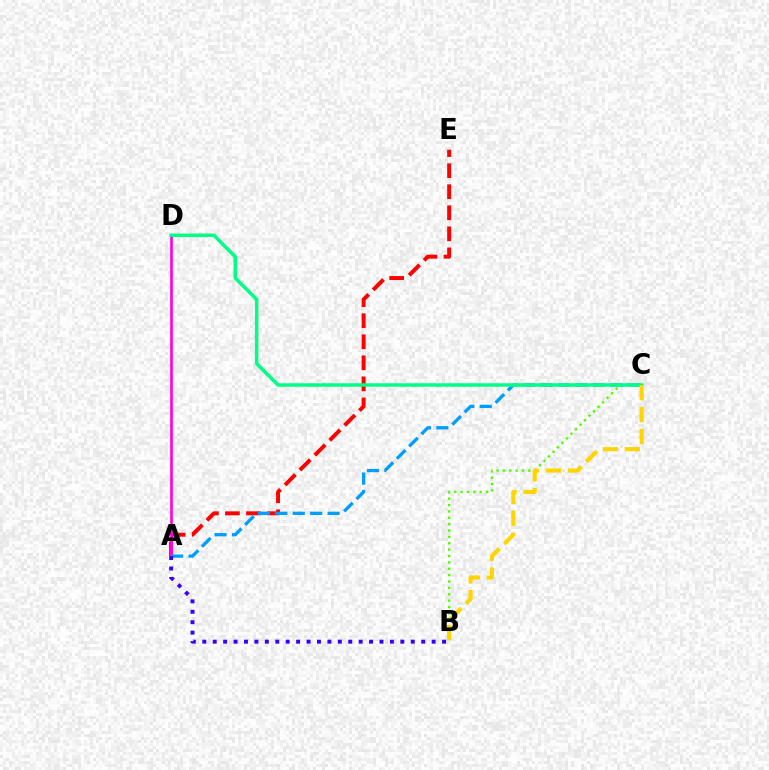{('A', 'E'): [{'color': '#ff0000', 'line_style': 'dashed', 'thickness': 2.86}], ('B', 'C'): [{'color': '#4fff00', 'line_style': 'dotted', 'thickness': 1.73}, {'color': '#ffd500', 'line_style': 'dashed', 'thickness': 2.98}], ('A', 'D'): [{'color': '#ff00ed', 'line_style': 'solid', 'thickness': 1.91}], ('A', 'C'): [{'color': '#009eff', 'line_style': 'dashed', 'thickness': 2.37}], ('A', 'B'): [{'color': '#3700ff', 'line_style': 'dotted', 'thickness': 2.83}], ('C', 'D'): [{'color': '#00ff86', 'line_style': 'solid', 'thickness': 2.51}]}